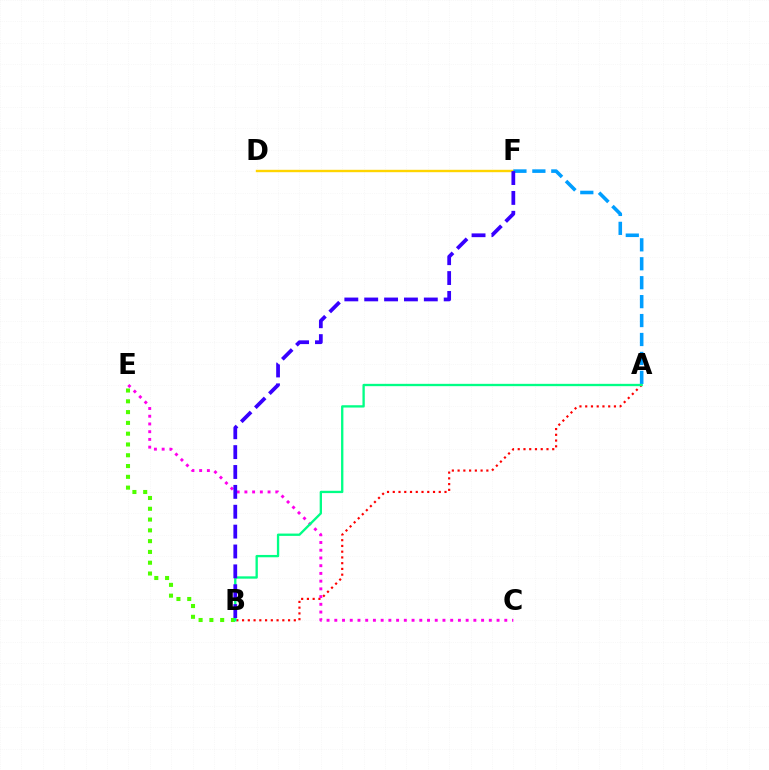{('B', 'E'): [{'color': '#4fff00', 'line_style': 'dotted', 'thickness': 2.93}], ('D', 'F'): [{'color': '#ffd500', 'line_style': 'solid', 'thickness': 1.72}], ('A', 'B'): [{'color': '#ff0000', 'line_style': 'dotted', 'thickness': 1.56}, {'color': '#00ff86', 'line_style': 'solid', 'thickness': 1.67}], ('A', 'F'): [{'color': '#009eff', 'line_style': 'dashed', 'thickness': 2.57}], ('C', 'E'): [{'color': '#ff00ed', 'line_style': 'dotted', 'thickness': 2.1}], ('B', 'F'): [{'color': '#3700ff', 'line_style': 'dashed', 'thickness': 2.7}]}